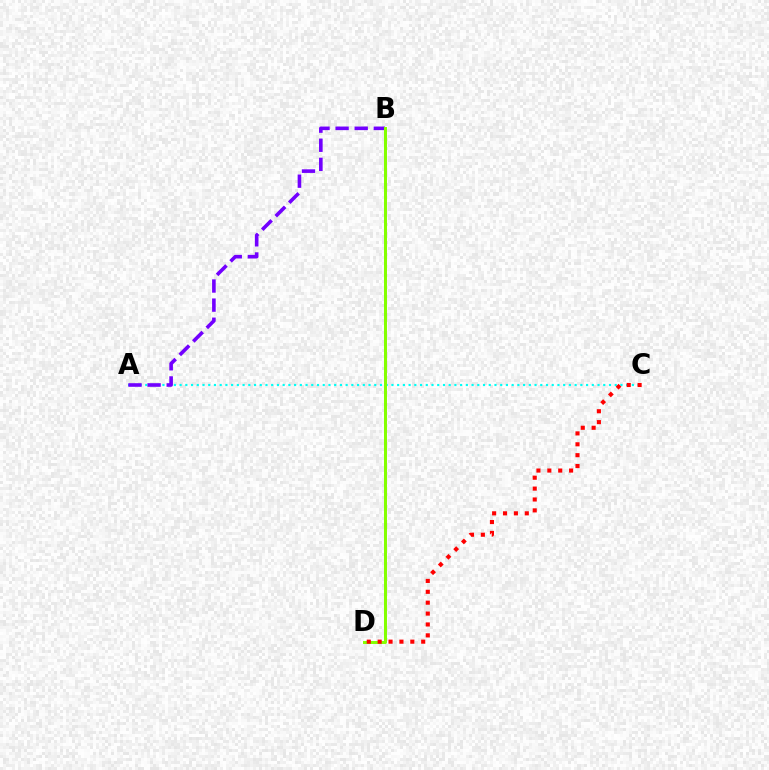{('A', 'C'): [{'color': '#00fff6', 'line_style': 'dotted', 'thickness': 1.56}], ('A', 'B'): [{'color': '#7200ff', 'line_style': 'dashed', 'thickness': 2.59}], ('B', 'D'): [{'color': '#84ff00', 'line_style': 'solid', 'thickness': 2.17}], ('C', 'D'): [{'color': '#ff0000', 'line_style': 'dotted', 'thickness': 2.96}]}